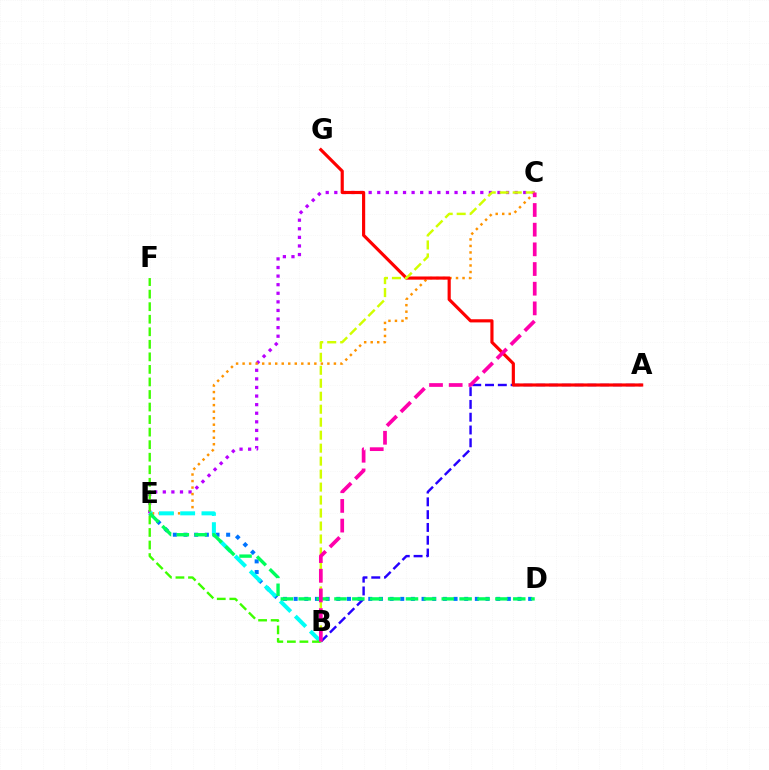{('D', 'E'): [{'color': '#0074ff', 'line_style': 'dotted', 'thickness': 2.9}, {'color': '#00ff5c', 'line_style': 'dashed', 'thickness': 2.43}], ('C', 'E'): [{'color': '#b900ff', 'line_style': 'dotted', 'thickness': 2.33}, {'color': '#ff9400', 'line_style': 'dotted', 'thickness': 1.77}], ('A', 'B'): [{'color': '#2500ff', 'line_style': 'dashed', 'thickness': 1.74}], ('B', 'E'): [{'color': '#00fff6', 'line_style': 'dashed', 'thickness': 2.89}], ('A', 'G'): [{'color': '#ff0000', 'line_style': 'solid', 'thickness': 2.27}], ('B', 'F'): [{'color': '#3dff00', 'line_style': 'dashed', 'thickness': 1.7}], ('B', 'C'): [{'color': '#d1ff00', 'line_style': 'dashed', 'thickness': 1.76}, {'color': '#ff00ac', 'line_style': 'dashed', 'thickness': 2.67}]}